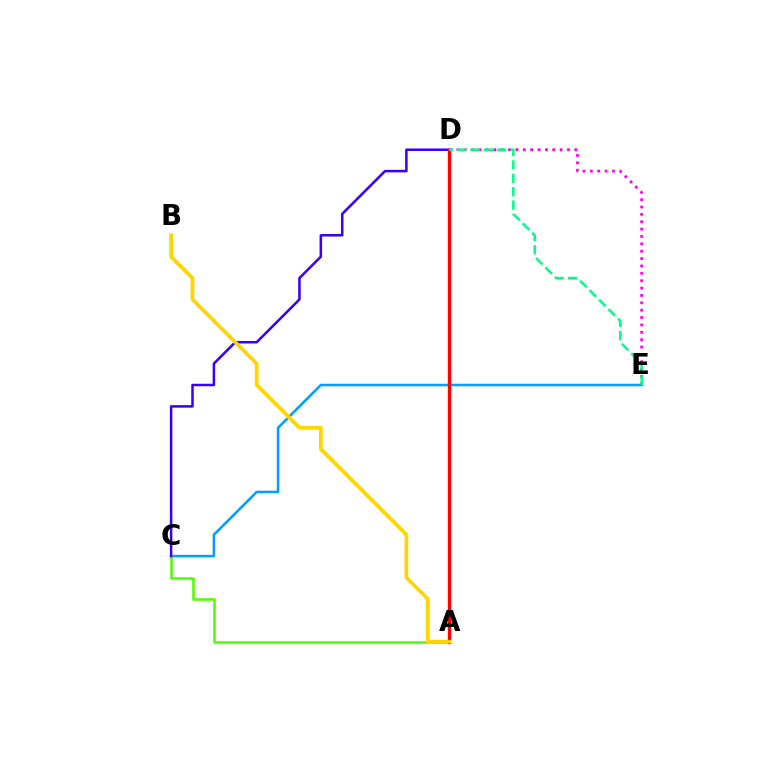{('C', 'E'): [{'color': '#009eff', 'line_style': 'solid', 'thickness': 1.82}], ('A', 'C'): [{'color': '#4fff00', 'line_style': 'solid', 'thickness': 1.84}], ('C', 'D'): [{'color': '#3700ff', 'line_style': 'solid', 'thickness': 1.82}], ('A', 'D'): [{'color': '#ff0000', 'line_style': 'solid', 'thickness': 2.44}], ('D', 'E'): [{'color': '#ff00ed', 'line_style': 'dotted', 'thickness': 2.0}, {'color': '#00ff86', 'line_style': 'dashed', 'thickness': 1.82}], ('A', 'B'): [{'color': '#ffd500', 'line_style': 'solid', 'thickness': 2.68}]}